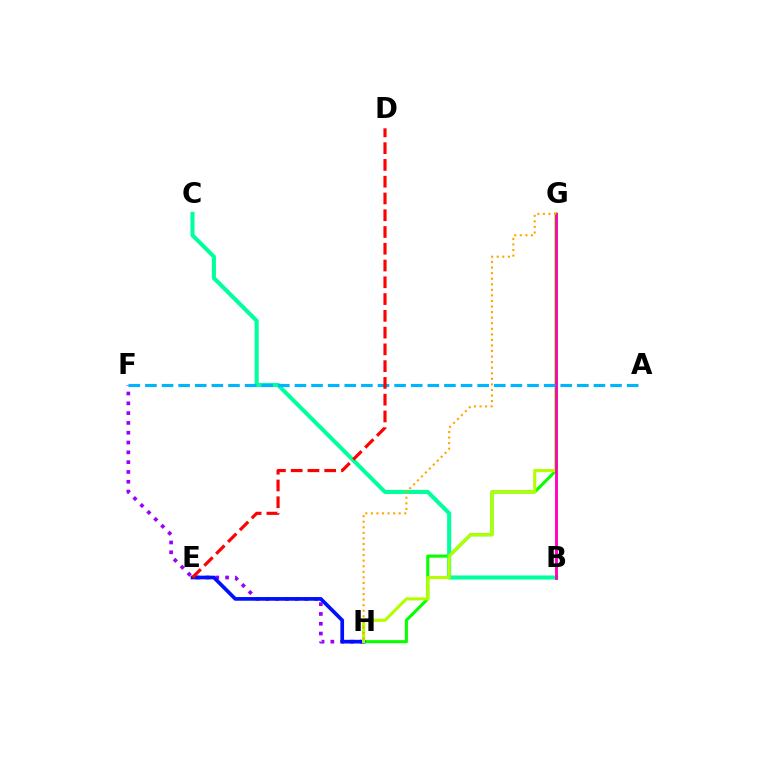{('G', 'H'): [{'color': '#08ff00', 'line_style': 'solid', 'thickness': 2.22}, {'color': '#b3ff00', 'line_style': 'solid', 'thickness': 2.23}, {'color': '#ffa500', 'line_style': 'dotted', 'thickness': 1.51}], ('F', 'H'): [{'color': '#9b00ff', 'line_style': 'dotted', 'thickness': 2.66}], ('E', 'H'): [{'color': '#0010ff', 'line_style': 'solid', 'thickness': 2.65}], ('B', 'C'): [{'color': '#00ff9d', 'line_style': 'solid', 'thickness': 2.93}], ('B', 'G'): [{'color': '#ff00bd', 'line_style': 'solid', 'thickness': 2.06}], ('A', 'F'): [{'color': '#00b5ff', 'line_style': 'dashed', 'thickness': 2.26}], ('D', 'E'): [{'color': '#ff0000', 'line_style': 'dashed', 'thickness': 2.28}]}